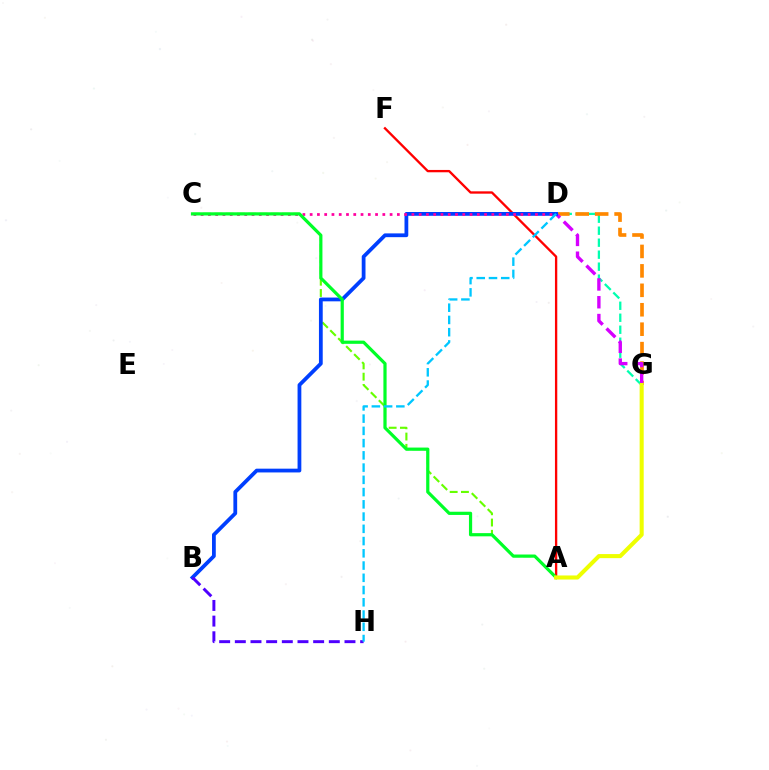{('D', 'G'): [{'color': '#00ffaf', 'line_style': 'dashed', 'thickness': 1.63}, {'color': '#ff8800', 'line_style': 'dashed', 'thickness': 2.64}, {'color': '#d600ff', 'line_style': 'dashed', 'thickness': 2.42}], ('A', 'F'): [{'color': '#ff0000', 'line_style': 'solid', 'thickness': 1.68}], ('A', 'C'): [{'color': '#66ff00', 'line_style': 'dashed', 'thickness': 1.53}, {'color': '#00ff27', 'line_style': 'solid', 'thickness': 2.31}], ('B', 'D'): [{'color': '#003fff', 'line_style': 'solid', 'thickness': 2.72}], ('B', 'H'): [{'color': '#4f00ff', 'line_style': 'dashed', 'thickness': 2.13}], ('C', 'D'): [{'color': '#ff00a0', 'line_style': 'dotted', 'thickness': 1.97}], ('D', 'H'): [{'color': '#00c7ff', 'line_style': 'dashed', 'thickness': 1.66}], ('A', 'G'): [{'color': '#eeff00', 'line_style': 'solid', 'thickness': 2.93}]}